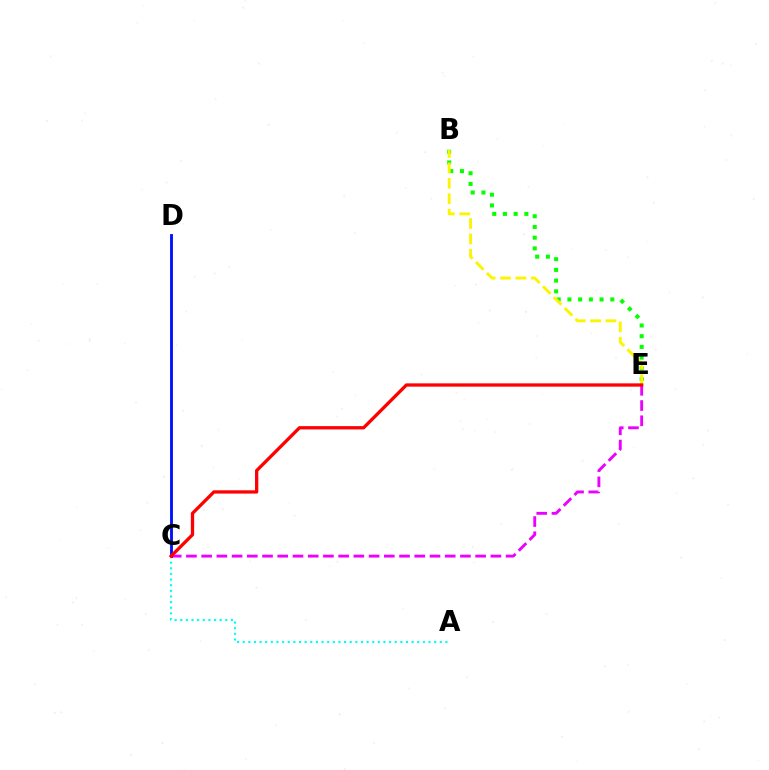{('B', 'E'): [{'color': '#08ff00', 'line_style': 'dotted', 'thickness': 2.91}, {'color': '#fcf500', 'line_style': 'dashed', 'thickness': 2.09}], ('C', 'E'): [{'color': '#ee00ff', 'line_style': 'dashed', 'thickness': 2.07}, {'color': '#ff0000', 'line_style': 'solid', 'thickness': 2.36}], ('C', 'D'): [{'color': '#0010ff', 'line_style': 'solid', 'thickness': 2.05}], ('A', 'C'): [{'color': '#00fff6', 'line_style': 'dotted', 'thickness': 1.53}]}